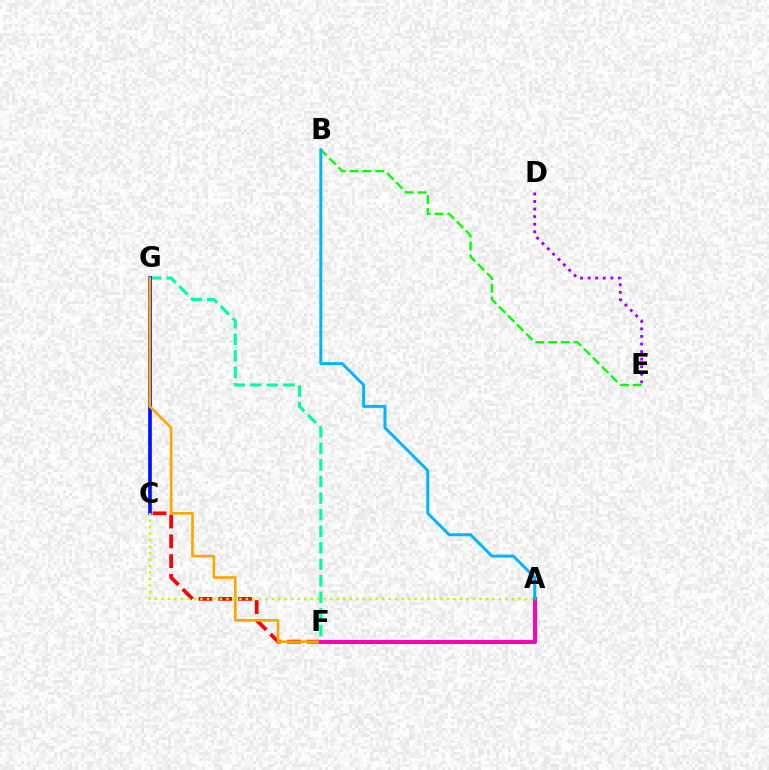{('D', 'E'): [{'color': '#9b00ff', 'line_style': 'dotted', 'thickness': 2.06}], ('F', 'G'): [{'color': '#00ff9d', 'line_style': 'dashed', 'thickness': 2.25}, {'color': '#ffa500', 'line_style': 'solid', 'thickness': 1.89}], ('C', 'G'): [{'color': '#0010ff', 'line_style': 'solid', 'thickness': 2.64}], ('B', 'E'): [{'color': '#08ff00', 'line_style': 'dashed', 'thickness': 1.74}], ('C', 'F'): [{'color': '#ff0000', 'line_style': 'dashed', 'thickness': 2.69}], ('A', 'C'): [{'color': '#b3ff00', 'line_style': 'dotted', 'thickness': 1.76}], ('A', 'F'): [{'color': '#ff00bd', 'line_style': 'solid', 'thickness': 2.89}], ('A', 'B'): [{'color': '#00b5ff', 'line_style': 'solid', 'thickness': 2.13}]}